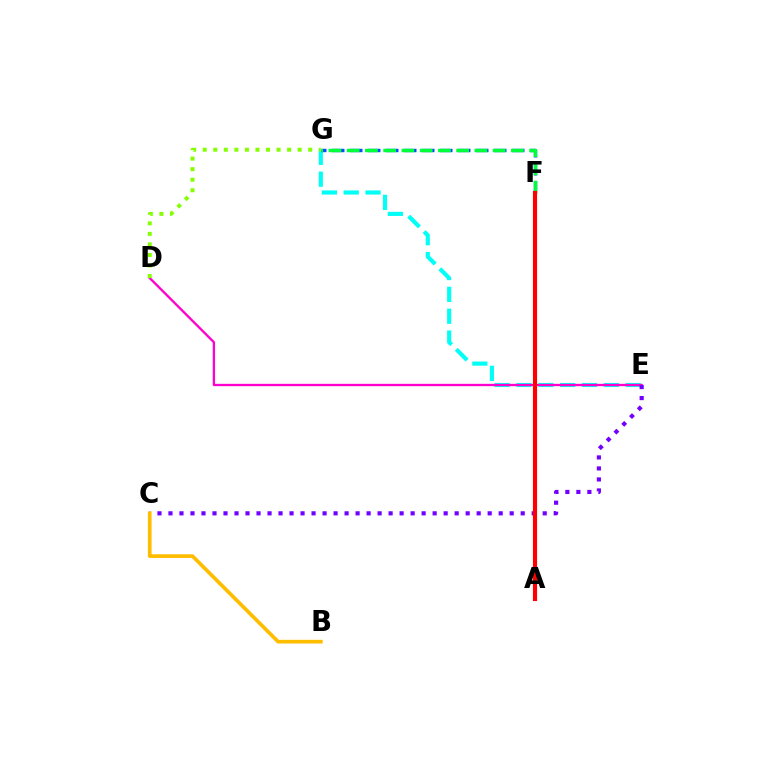{('E', 'G'): [{'color': '#00fff6', 'line_style': 'dashed', 'thickness': 2.97}], ('D', 'E'): [{'color': '#ff00cf', 'line_style': 'solid', 'thickness': 1.67}], ('C', 'E'): [{'color': '#7200ff', 'line_style': 'dotted', 'thickness': 2.99}], ('F', 'G'): [{'color': '#004bff', 'line_style': 'dashed', 'thickness': 2.45}, {'color': '#00ff39', 'line_style': 'dashed', 'thickness': 2.48}], ('D', 'G'): [{'color': '#84ff00', 'line_style': 'dotted', 'thickness': 2.87}], ('B', 'C'): [{'color': '#ffbd00', 'line_style': 'solid', 'thickness': 2.66}], ('A', 'F'): [{'color': '#ff0000', 'line_style': 'solid', 'thickness': 2.99}]}